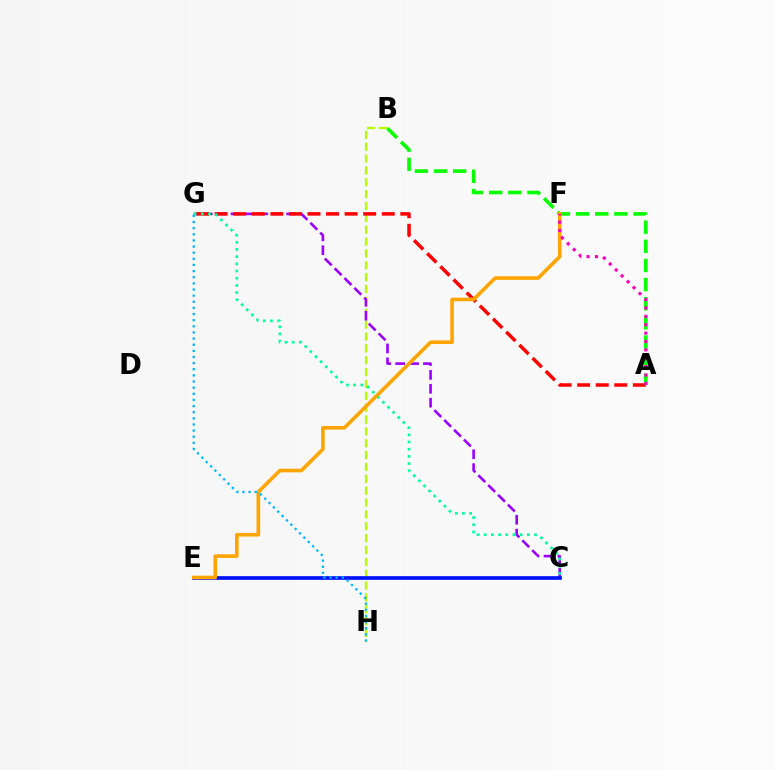{('B', 'H'): [{'color': '#b3ff00', 'line_style': 'dashed', 'thickness': 1.61}], ('C', 'G'): [{'color': '#9b00ff', 'line_style': 'dashed', 'thickness': 1.89}, {'color': '#00ff9d', 'line_style': 'dotted', 'thickness': 1.95}], ('C', 'E'): [{'color': '#0010ff', 'line_style': 'solid', 'thickness': 2.64}], ('A', 'G'): [{'color': '#ff0000', 'line_style': 'dashed', 'thickness': 2.52}], ('A', 'B'): [{'color': '#08ff00', 'line_style': 'dashed', 'thickness': 2.6}], ('E', 'F'): [{'color': '#ffa500', 'line_style': 'solid', 'thickness': 2.61}], ('A', 'F'): [{'color': '#ff00bd', 'line_style': 'dotted', 'thickness': 2.28}], ('G', 'H'): [{'color': '#00b5ff', 'line_style': 'dotted', 'thickness': 1.67}]}